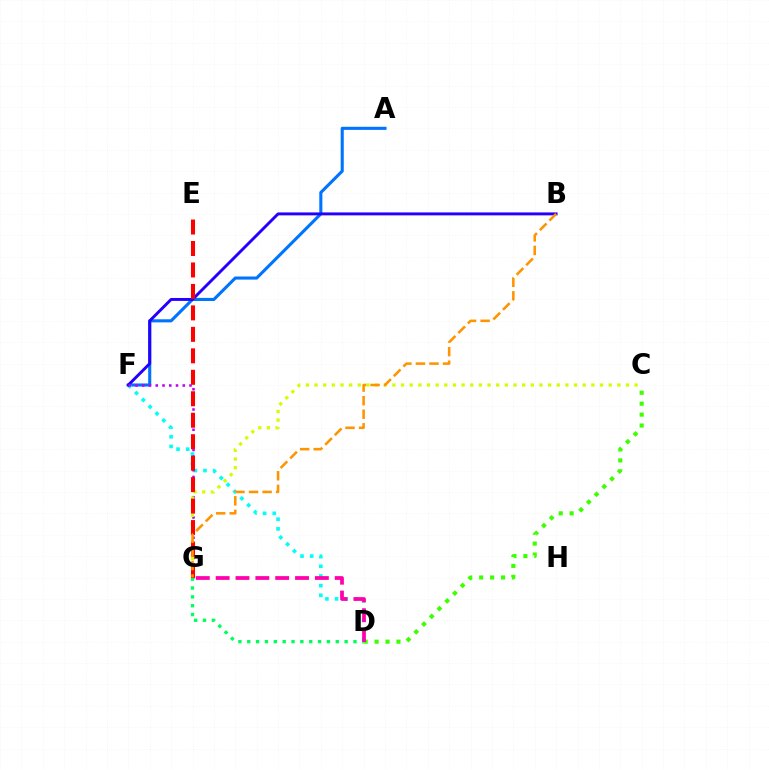{('A', 'F'): [{'color': '#0074ff', 'line_style': 'solid', 'thickness': 2.22}], ('C', 'D'): [{'color': '#3dff00', 'line_style': 'dotted', 'thickness': 2.97}], ('D', 'F'): [{'color': '#00fff6', 'line_style': 'dotted', 'thickness': 2.63}], ('B', 'F'): [{'color': '#2500ff', 'line_style': 'solid', 'thickness': 2.11}], ('F', 'G'): [{'color': '#b900ff', 'line_style': 'dotted', 'thickness': 1.83}], ('D', 'G'): [{'color': '#00ff5c', 'line_style': 'dotted', 'thickness': 2.41}, {'color': '#ff00ac', 'line_style': 'dashed', 'thickness': 2.7}], ('C', 'G'): [{'color': '#d1ff00', 'line_style': 'dotted', 'thickness': 2.35}], ('E', 'G'): [{'color': '#ff0000', 'line_style': 'dashed', 'thickness': 2.92}], ('B', 'G'): [{'color': '#ff9400', 'line_style': 'dashed', 'thickness': 1.84}]}